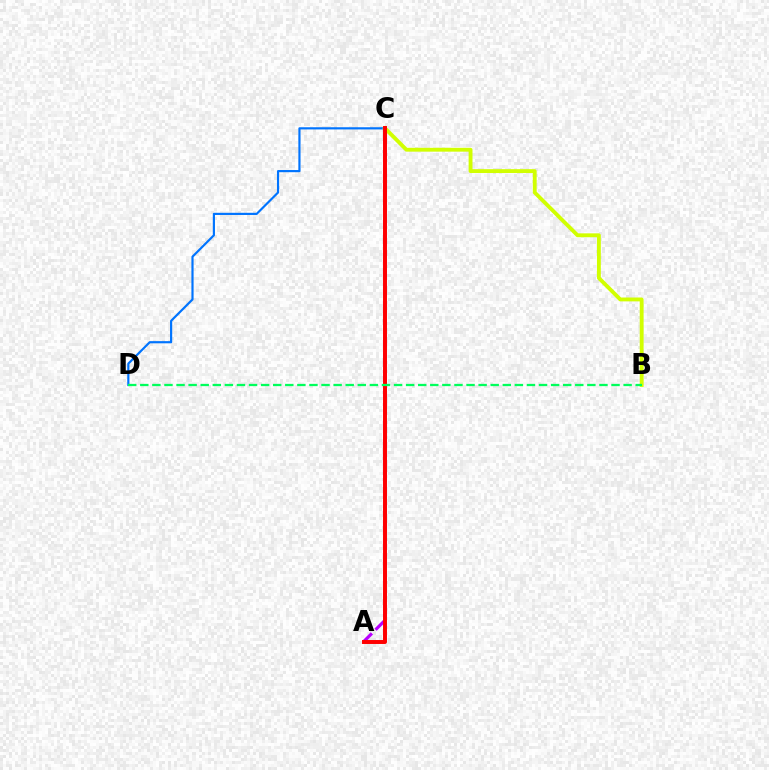{('A', 'C'): [{'color': '#b900ff', 'line_style': 'dashed', 'thickness': 2.29}, {'color': '#ff0000', 'line_style': 'solid', 'thickness': 2.85}], ('C', 'D'): [{'color': '#0074ff', 'line_style': 'solid', 'thickness': 1.57}], ('B', 'C'): [{'color': '#d1ff00', 'line_style': 'solid', 'thickness': 2.78}], ('B', 'D'): [{'color': '#00ff5c', 'line_style': 'dashed', 'thickness': 1.64}]}